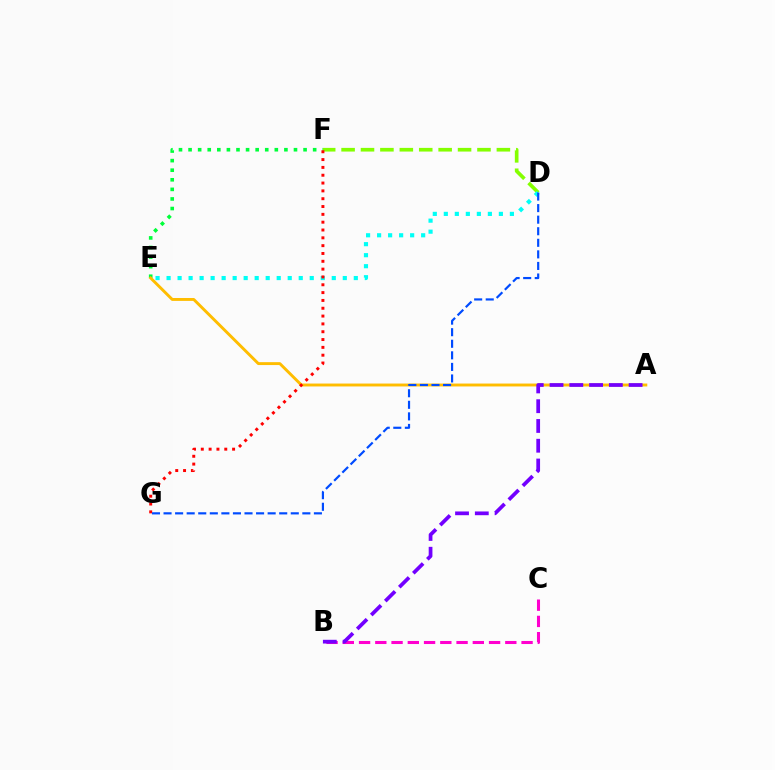{('D', 'F'): [{'color': '#84ff00', 'line_style': 'dashed', 'thickness': 2.64}], ('E', 'F'): [{'color': '#00ff39', 'line_style': 'dotted', 'thickness': 2.6}], ('B', 'C'): [{'color': '#ff00cf', 'line_style': 'dashed', 'thickness': 2.21}], ('A', 'E'): [{'color': '#ffbd00', 'line_style': 'solid', 'thickness': 2.09}], ('D', 'E'): [{'color': '#00fff6', 'line_style': 'dotted', 'thickness': 2.99}], ('F', 'G'): [{'color': '#ff0000', 'line_style': 'dotted', 'thickness': 2.13}], ('A', 'B'): [{'color': '#7200ff', 'line_style': 'dashed', 'thickness': 2.69}], ('D', 'G'): [{'color': '#004bff', 'line_style': 'dashed', 'thickness': 1.57}]}